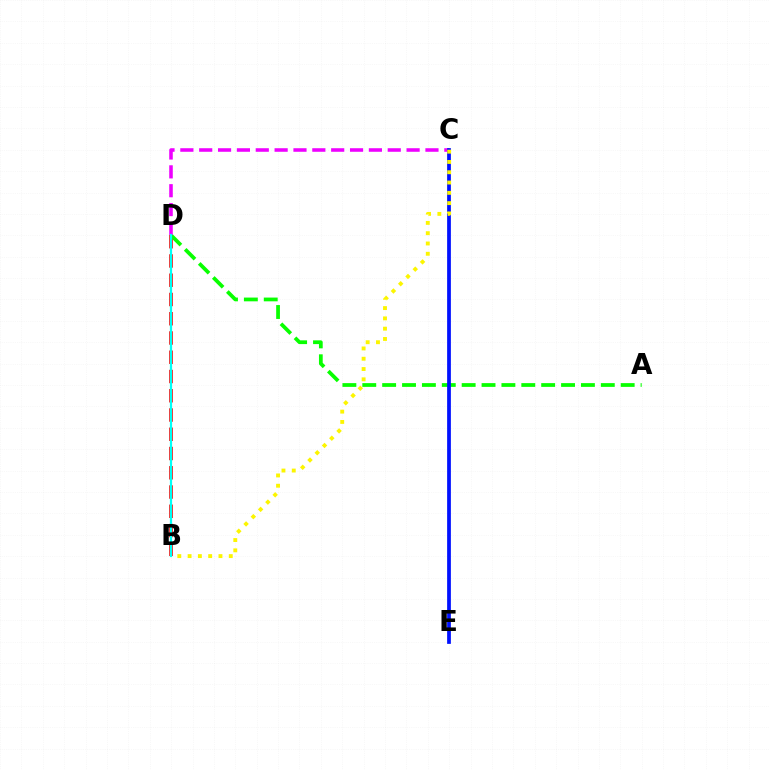{('B', 'D'): [{'color': '#ff0000', 'line_style': 'dashed', 'thickness': 2.62}, {'color': '#00fff6', 'line_style': 'solid', 'thickness': 1.59}], ('A', 'D'): [{'color': '#08ff00', 'line_style': 'dashed', 'thickness': 2.7}], ('C', 'D'): [{'color': '#ee00ff', 'line_style': 'dashed', 'thickness': 2.56}], ('C', 'E'): [{'color': '#0010ff', 'line_style': 'solid', 'thickness': 2.7}], ('B', 'C'): [{'color': '#fcf500', 'line_style': 'dotted', 'thickness': 2.8}]}